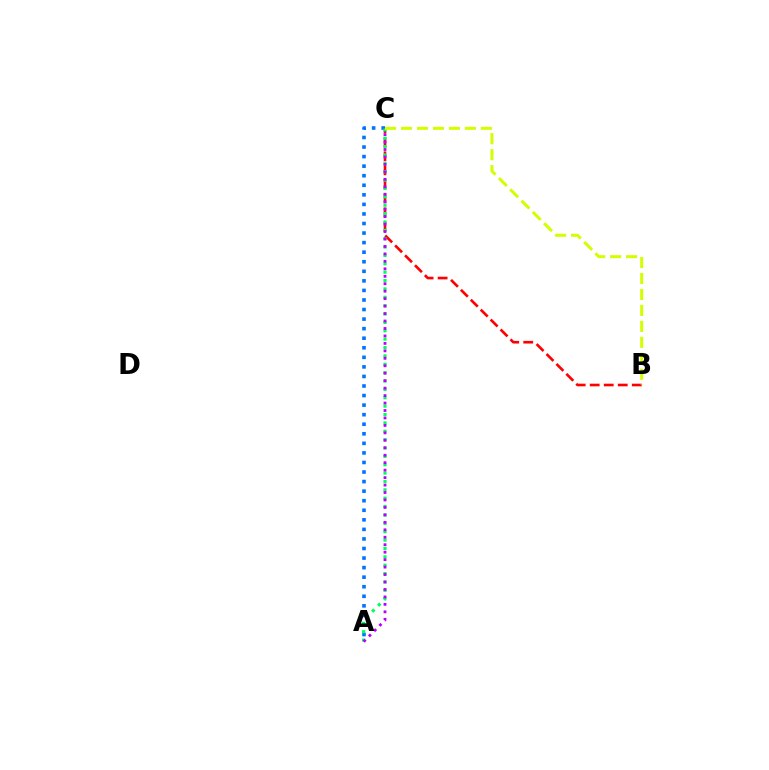{('B', 'C'): [{'color': '#ff0000', 'line_style': 'dashed', 'thickness': 1.91}, {'color': '#d1ff00', 'line_style': 'dashed', 'thickness': 2.17}], ('A', 'C'): [{'color': '#0074ff', 'line_style': 'dotted', 'thickness': 2.6}, {'color': '#00ff5c', 'line_style': 'dotted', 'thickness': 2.27}, {'color': '#b900ff', 'line_style': 'dotted', 'thickness': 2.03}]}